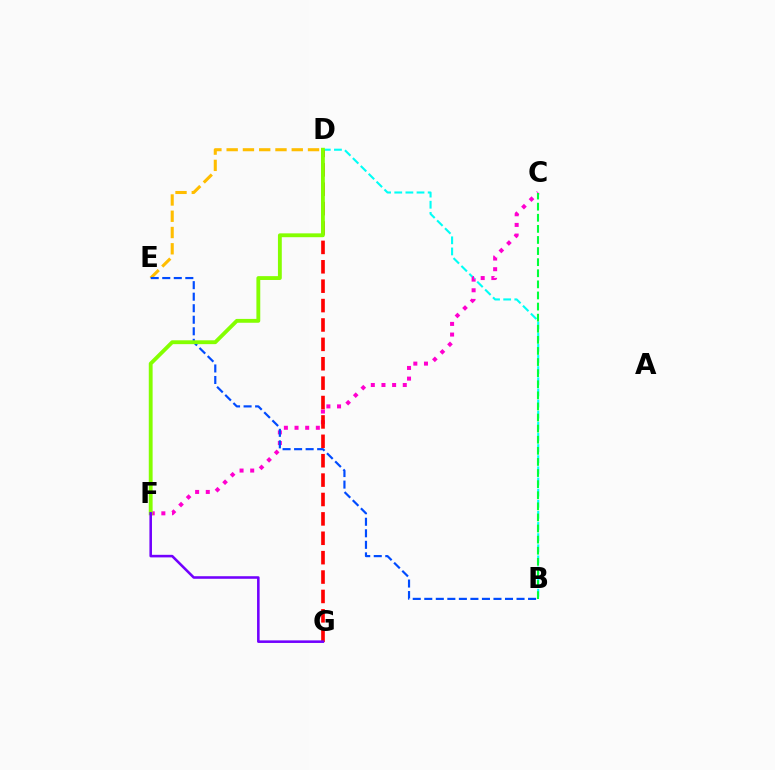{('B', 'D'): [{'color': '#00fff6', 'line_style': 'dashed', 'thickness': 1.51}], ('D', 'E'): [{'color': '#ffbd00', 'line_style': 'dashed', 'thickness': 2.21}], ('C', 'F'): [{'color': '#ff00cf', 'line_style': 'dotted', 'thickness': 2.89}], ('B', 'E'): [{'color': '#004bff', 'line_style': 'dashed', 'thickness': 1.57}], ('D', 'G'): [{'color': '#ff0000', 'line_style': 'dashed', 'thickness': 2.63}], ('B', 'C'): [{'color': '#00ff39', 'line_style': 'dashed', 'thickness': 1.51}], ('D', 'F'): [{'color': '#84ff00', 'line_style': 'solid', 'thickness': 2.77}], ('F', 'G'): [{'color': '#7200ff', 'line_style': 'solid', 'thickness': 1.85}]}